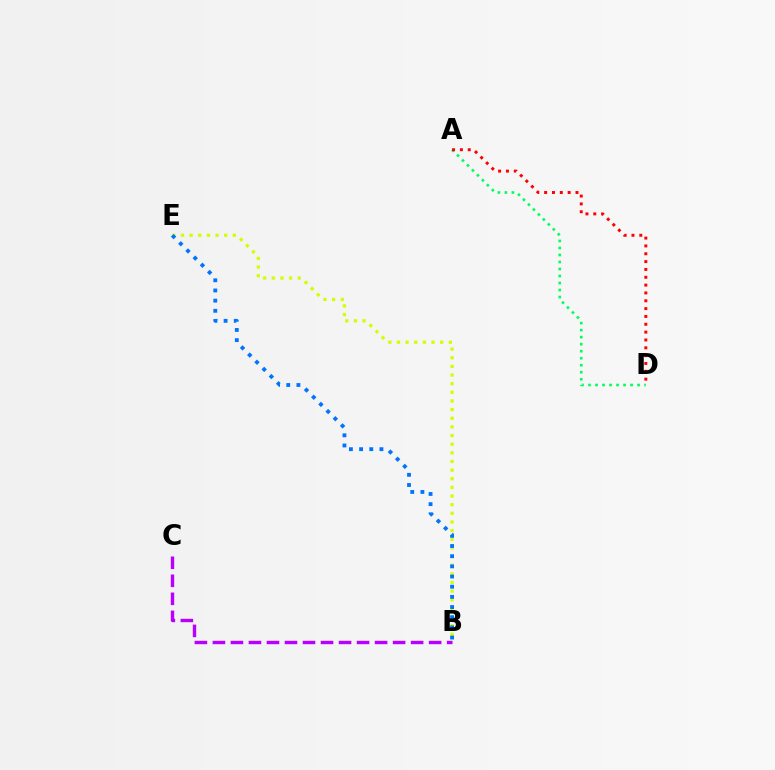{('B', 'E'): [{'color': '#d1ff00', 'line_style': 'dotted', 'thickness': 2.35}, {'color': '#0074ff', 'line_style': 'dotted', 'thickness': 2.76}], ('A', 'D'): [{'color': '#00ff5c', 'line_style': 'dotted', 'thickness': 1.91}, {'color': '#ff0000', 'line_style': 'dotted', 'thickness': 2.13}], ('B', 'C'): [{'color': '#b900ff', 'line_style': 'dashed', 'thickness': 2.45}]}